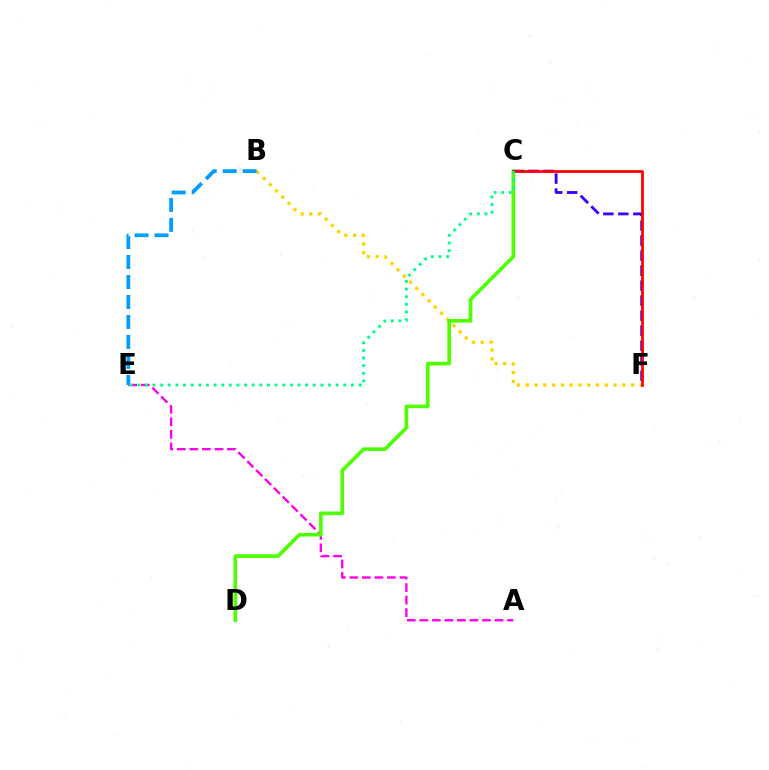{('A', 'E'): [{'color': '#ff00ed', 'line_style': 'dashed', 'thickness': 1.7}], ('B', 'F'): [{'color': '#ffd500', 'line_style': 'dotted', 'thickness': 2.39}], ('C', 'F'): [{'color': '#3700ff', 'line_style': 'dashed', 'thickness': 2.04}, {'color': '#ff0000', 'line_style': 'solid', 'thickness': 1.98}], ('C', 'D'): [{'color': '#4fff00', 'line_style': 'solid', 'thickness': 2.62}], ('B', 'E'): [{'color': '#009eff', 'line_style': 'dashed', 'thickness': 2.71}], ('C', 'E'): [{'color': '#00ff86', 'line_style': 'dotted', 'thickness': 2.07}]}